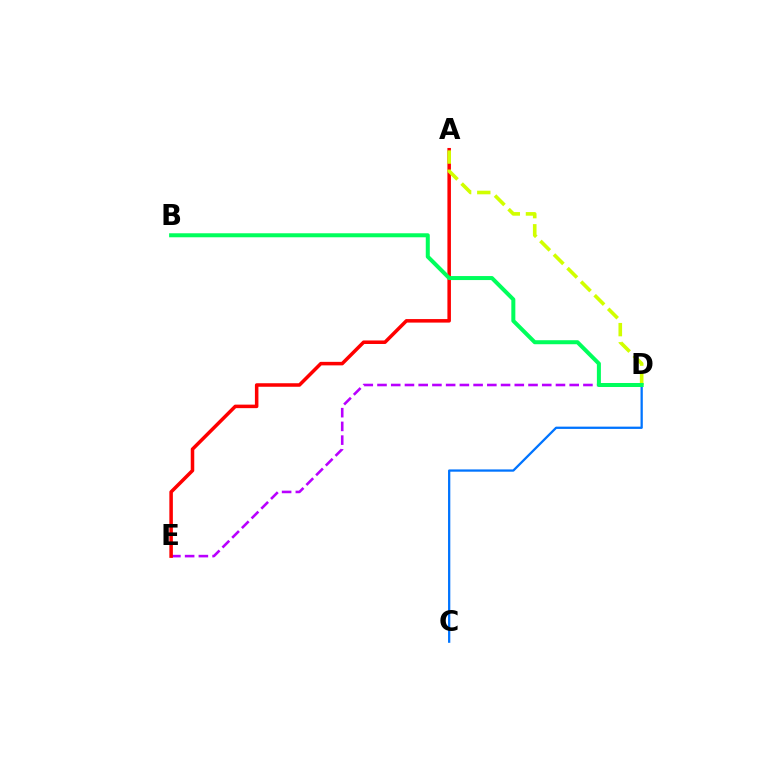{('D', 'E'): [{'color': '#b900ff', 'line_style': 'dashed', 'thickness': 1.87}], ('A', 'E'): [{'color': '#ff0000', 'line_style': 'solid', 'thickness': 2.53}], ('A', 'D'): [{'color': '#d1ff00', 'line_style': 'dashed', 'thickness': 2.61}], ('C', 'D'): [{'color': '#0074ff', 'line_style': 'solid', 'thickness': 1.64}], ('B', 'D'): [{'color': '#00ff5c', 'line_style': 'solid', 'thickness': 2.89}]}